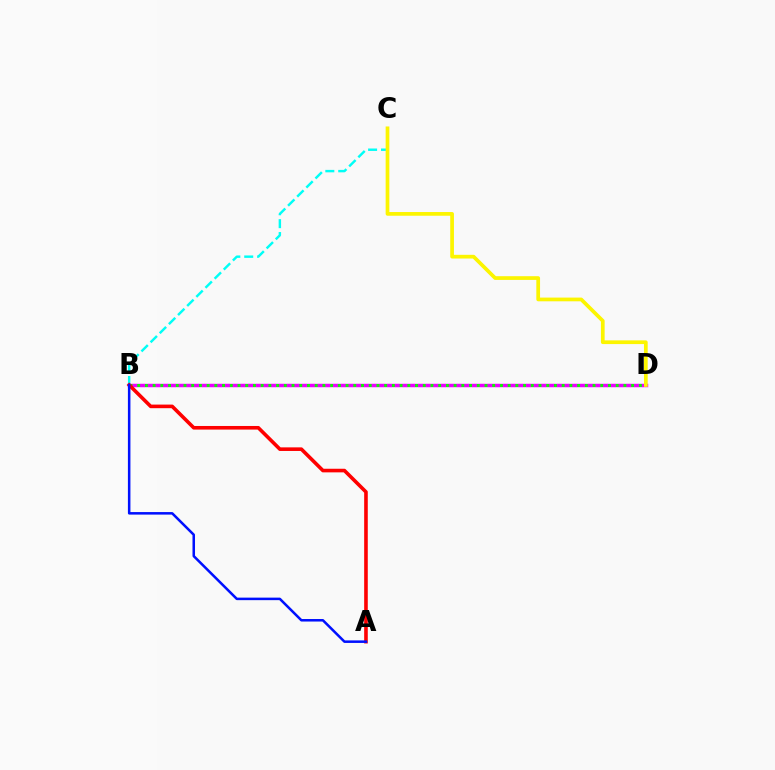{('B', 'D'): [{'color': '#ee00ff', 'line_style': 'solid', 'thickness': 2.5}, {'color': '#08ff00', 'line_style': 'dotted', 'thickness': 2.1}], ('B', 'C'): [{'color': '#00fff6', 'line_style': 'dashed', 'thickness': 1.75}], ('C', 'D'): [{'color': '#fcf500', 'line_style': 'solid', 'thickness': 2.67}], ('A', 'B'): [{'color': '#ff0000', 'line_style': 'solid', 'thickness': 2.6}, {'color': '#0010ff', 'line_style': 'solid', 'thickness': 1.82}]}